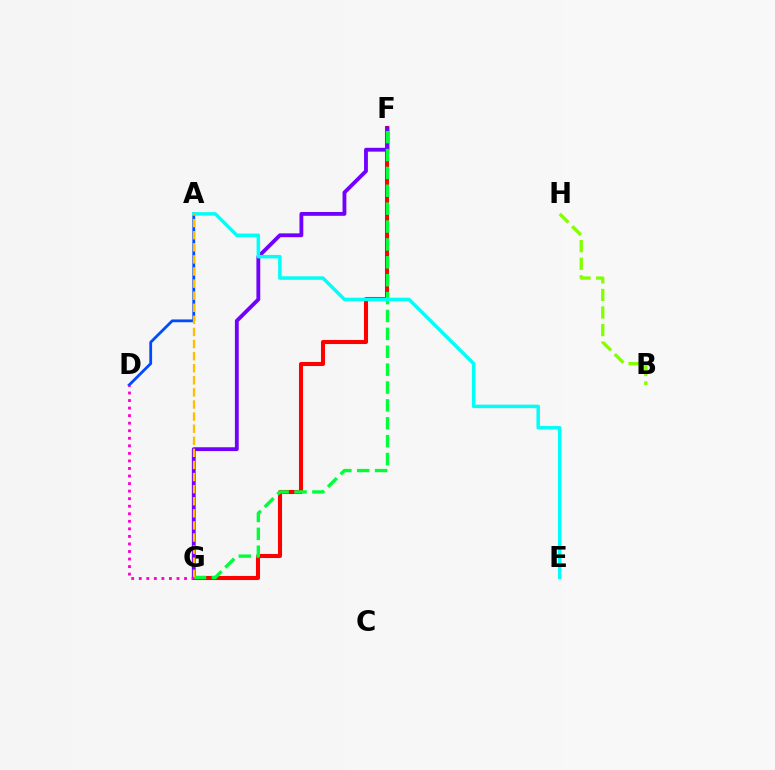{('F', 'G'): [{'color': '#ff0000', 'line_style': 'solid', 'thickness': 2.93}, {'color': '#7200ff', 'line_style': 'solid', 'thickness': 2.76}, {'color': '#00ff39', 'line_style': 'dashed', 'thickness': 2.43}], ('A', 'D'): [{'color': '#004bff', 'line_style': 'solid', 'thickness': 2.02}], ('B', 'H'): [{'color': '#84ff00', 'line_style': 'dashed', 'thickness': 2.39}], ('A', 'E'): [{'color': '#00fff6', 'line_style': 'solid', 'thickness': 2.51}], ('A', 'G'): [{'color': '#ffbd00', 'line_style': 'dashed', 'thickness': 1.64}], ('D', 'G'): [{'color': '#ff00cf', 'line_style': 'dotted', 'thickness': 2.05}]}